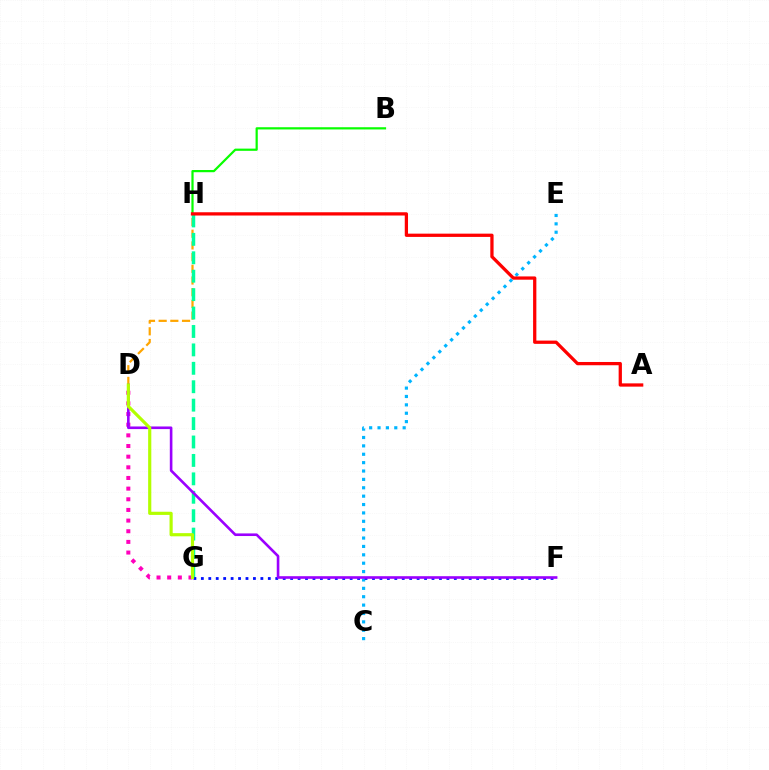{('D', 'G'): [{'color': '#ff00bd', 'line_style': 'dotted', 'thickness': 2.89}, {'color': '#b3ff00', 'line_style': 'solid', 'thickness': 2.28}], ('C', 'E'): [{'color': '#00b5ff', 'line_style': 'dotted', 'thickness': 2.28}], ('B', 'H'): [{'color': '#08ff00', 'line_style': 'solid', 'thickness': 1.6}], ('D', 'H'): [{'color': '#ffa500', 'line_style': 'dashed', 'thickness': 1.59}], ('G', 'H'): [{'color': '#00ff9d', 'line_style': 'dashed', 'thickness': 2.5}], ('F', 'G'): [{'color': '#0010ff', 'line_style': 'dotted', 'thickness': 2.02}], ('D', 'F'): [{'color': '#9b00ff', 'line_style': 'solid', 'thickness': 1.88}], ('A', 'H'): [{'color': '#ff0000', 'line_style': 'solid', 'thickness': 2.35}]}